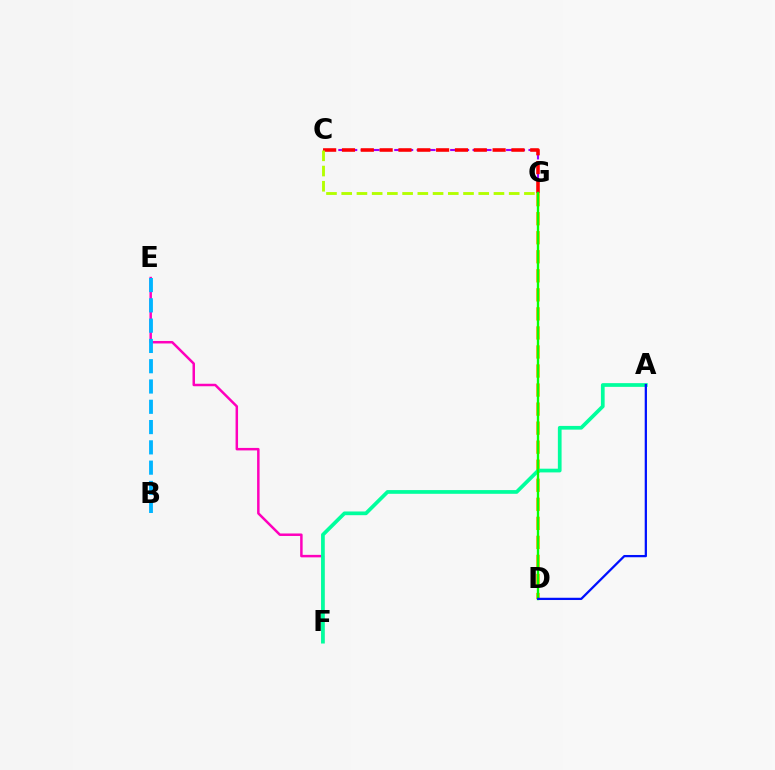{('E', 'F'): [{'color': '#ff00bd', 'line_style': 'solid', 'thickness': 1.79}], ('C', 'G'): [{'color': '#9b00ff', 'line_style': 'dashed', 'thickness': 1.52}, {'color': '#ff0000', 'line_style': 'dashed', 'thickness': 2.56}, {'color': '#b3ff00', 'line_style': 'dashed', 'thickness': 2.07}], ('D', 'G'): [{'color': '#ffa500', 'line_style': 'dashed', 'thickness': 2.59}, {'color': '#08ff00', 'line_style': 'solid', 'thickness': 1.7}], ('A', 'F'): [{'color': '#00ff9d', 'line_style': 'solid', 'thickness': 2.68}], ('B', 'E'): [{'color': '#00b5ff', 'line_style': 'dashed', 'thickness': 2.76}], ('A', 'D'): [{'color': '#0010ff', 'line_style': 'solid', 'thickness': 1.63}]}